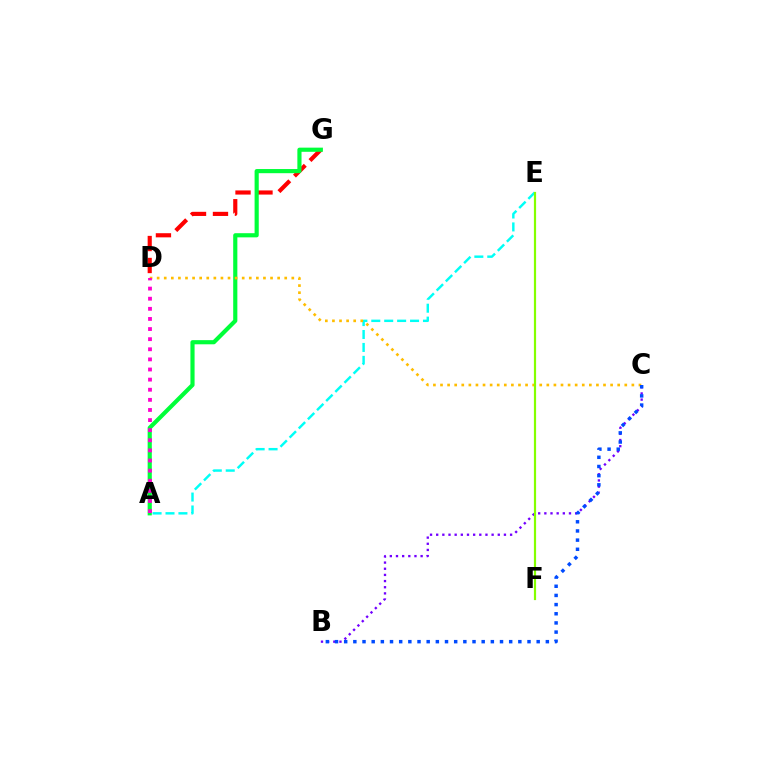{('D', 'G'): [{'color': '#ff0000', 'line_style': 'dashed', 'thickness': 2.98}], ('B', 'C'): [{'color': '#7200ff', 'line_style': 'dotted', 'thickness': 1.67}, {'color': '#004bff', 'line_style': 'dotted', 'thickness': 2.49}], ('A', 'E'): [{'color': '#00fff6', 'line_style': 'dashed', 'thickness': 1.76}], ('A', 'G'): [{'color': '#00ff39', 'line_style': 'solid', 'thickness': 2.99}], ('C', 'D'): [{'color': '#ffbd00', 'line_style': 'dotted', 'thickness': 1.93}], ('E', 'F'): [{'color': '#84ff00', 'line_style': 'solid', 'thickness': 1.58}], ('A', 'D'): [{'color': '#ff00cf', 'line_style': 'dotted', 'thickness': 2.75}]}